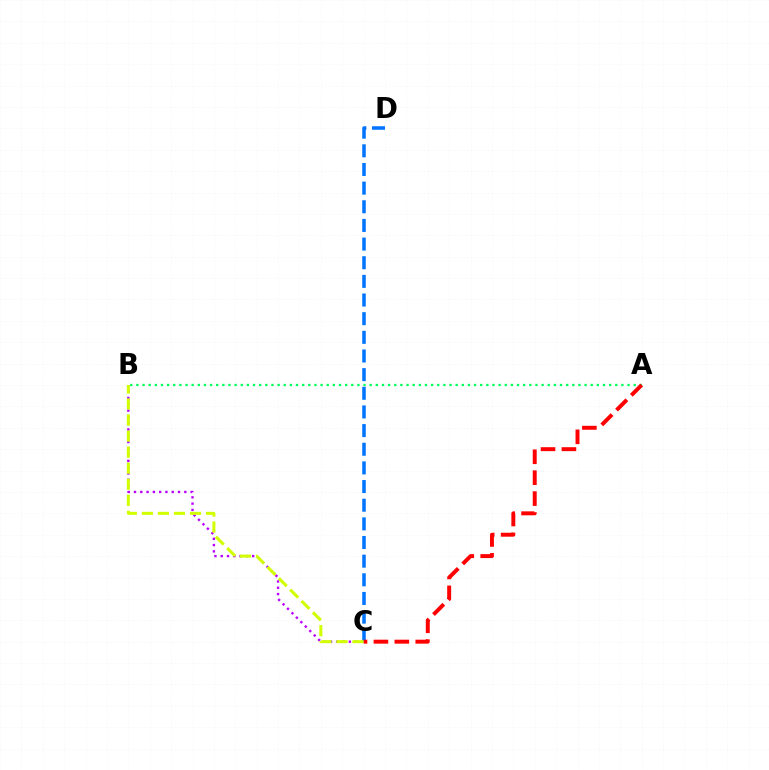{('A', 'B'): [{'color': '#00ff5c', 'line_style': 'dotted', 'thickness': 1.67}], ('B', 'C'): [{'color': '#b900ff', 'line_style': 'dotted', 'thickness': 1.71}, {'color': '#d1ff00', 'line_style': 'dashed', 'thickness': 2.18}], ('C', 'D'): [{'color': '#0074ff', 'line_style': 'dashed', 'thickness': 2.53}], ('A', 'C'): [{'color': '#ff0000', 'line_style': 'dashed', 'thickness': 2.84}]}